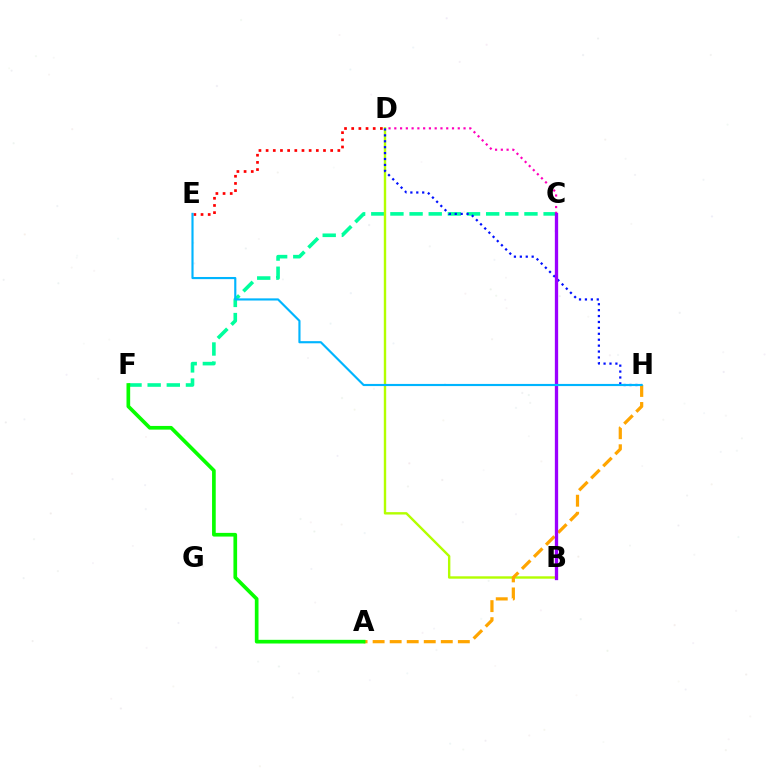{('C', 'F'): [{'color': '#00ff9d', 'line_style': 'dashed', 'thickness': 2.6}], ('B', 'D'): [{'color': '#b3ff00', 'line_style': 'solid', 'thickness': 1.72}], ('C', 'D'): [{'color': '#ff00bd', 'line_style': 'dotted', 'thickness': 1.57}], ('D', 'H'): [{'color': '#0010ff', 'line_style': 'dotted', 'thickness': 1.61}], ('D', 'E'): [{'color': '#ff0000', 'line_style': 'dotted', 'thickness': 1.95}], ('A', 'H'): [{'color': '#ffa500', 'line_style': 'dashed', 'thickness': 2.32}], ('B', 'C'): [{'color': '#9b00ff', 'line_style': 'solid', 'thickness': 2.38}], ('E', 'H'): [{'color': '#00b5ff', 'line_style': 'solid', 'thickness': 1.55}], ('A', 'F'): [{'color': '#08ff00', 'line_style': 'solid', 'thickness': 2.65}]}